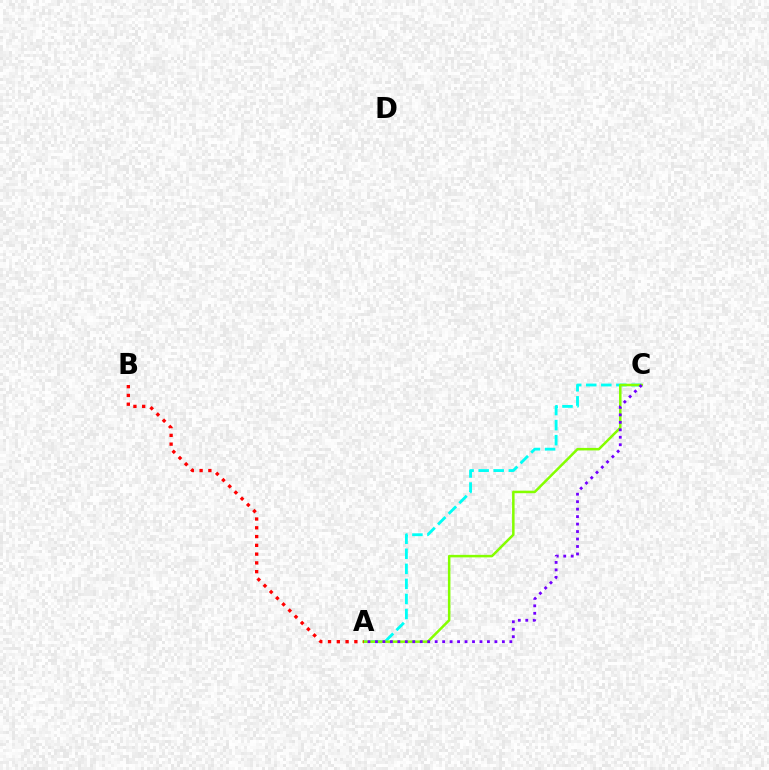{('A', 'C'): [{'color': '#00fff6', 'line_style': 'dashed', 'thickness': 2.04}, {'color': '#84ff00', 'line_style': 'solid', 'thickness': 1.81}, {'color': '#7200ff', 'line_style': 'dotted', 'thickness': 2.03}], ('A', 'B'): [{'color': '#ff0000', 'line_style': 'dotted', 'thickness': 2.38}]}